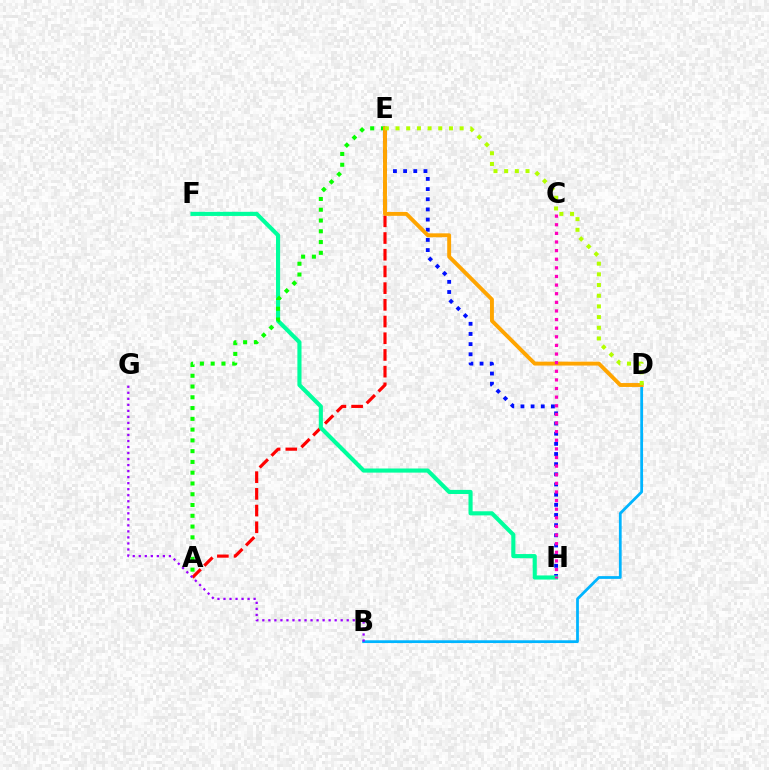{('E', 'H'): [{'color': '#0010ff', 'line_style': 'dotted', 'thickness': 2.76}], ('A', 'E'): [{'color': '#ff0000', 'line_style': 'dashed', 'thickness': 2.27}, {'color': '#08ff00', 'line_style': 'dotted', 'thickness': 2.93}], ('B', 'D'): [{'color': '#00b5ff', 'line_style': 'solid', 'thickness': 1.99}], ('F', 'H'): [{'color': '#00ff9d', 'line_style': 'solid', 'thickness': 2.96}], ('B', 'G'): [{'color': '#9b00ff', 'line_style': 'dotted', 'thickness': 1.64}], ('D', 'E'): [{'color': '#ffa500', 'line_style': 'solid', 'thickness': 2.81}, {'color': '#b3ff00', 'line_style': 'dotted', 'thickness': 2.9}], ('C', 'H'): [{'color': '#ff00bd', 'line_style': 'dotted', 'thickness': 2.34}]}